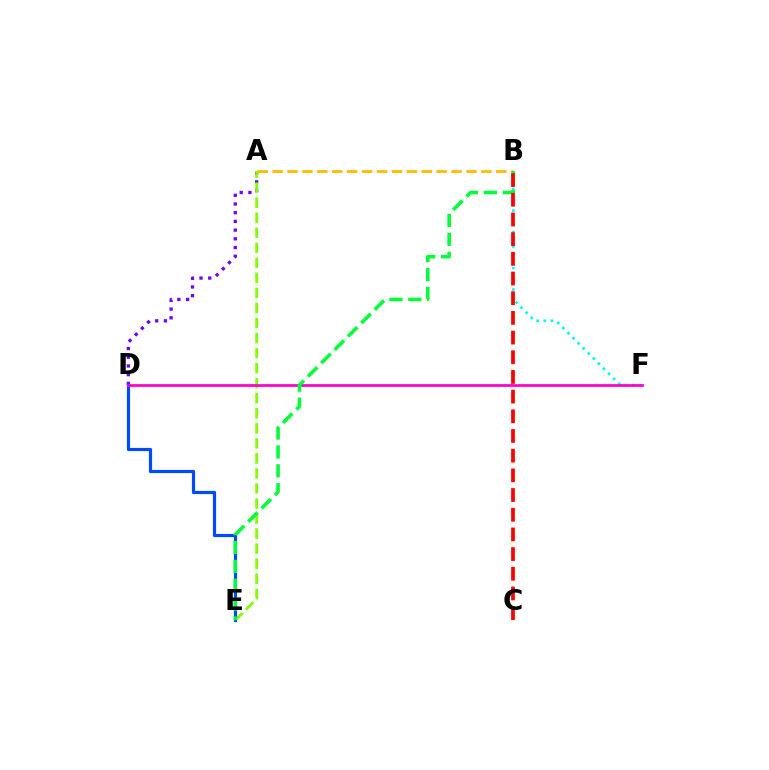{('A', 'D'): [{'color': '#7200ff', 'line_style': 'dotted', 'thickness': 2.37}], ('A', 'E'): [{'color': '#84ff00', 'line_style': 'dashed', 'thickness': 2.04}], ('B', 'F'): [{'color': '#00fff6', 'line_style': 'dotted', 'thickness': 1.95}], ('A', 'B'): [{'color': '#ffbd00', 'line_style': 'dashed', 'thickness': 2.03}], ('D', 'E'): [{'color': '#004bff', 'line_style': 'solid', 'thickness': 2.3}], ('D', 'F'): [{'color': '#ff00cf', 'line_style': 'solid', 'thickness': 1.98}], ('B', 'E'): [{'color': '#00ff39', 'line_style': 'dashed', 'thickness': 2.57}], ('B', 'C'): [{'color': '#ff0000', 'line_style': 'dashed', 'thickness': 2.67}]}